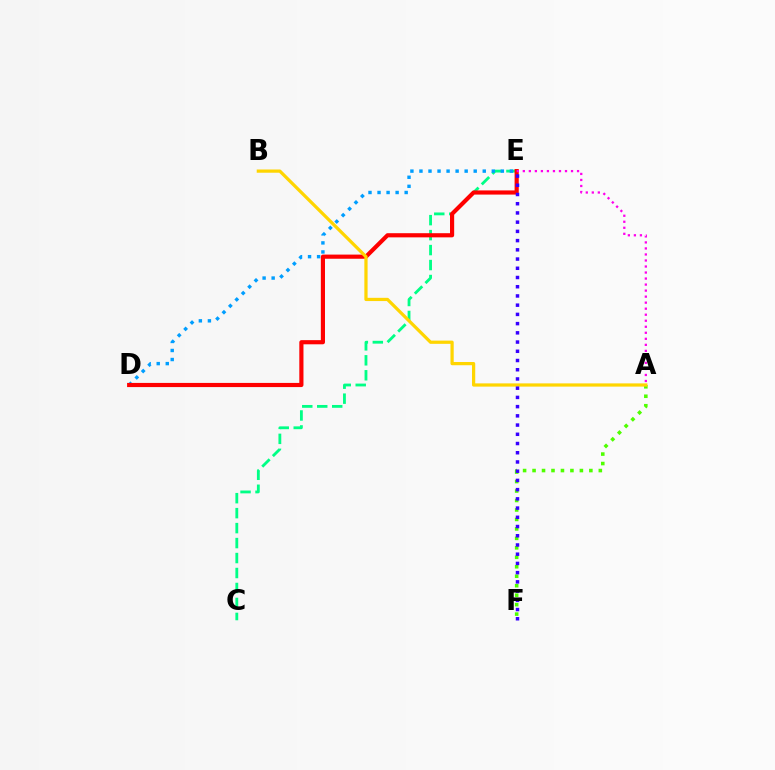{('A', 'F'): [{'color': '#4fff00', 'line_style': 'dotted', 'thickness': 2.57}], ('C', 'E'): [{'color': '#00ff86', 'line_style': 'dashed', 'thickness': 2.03}], ('D', 'E'): [{'color': '#009eff', 'line_style': 'dotted', 'thickness': 2.46}, {'color': '#ff0000', 'line_style': 'solid', 'thickness': 2.99}], ('A', 'B'): [{'color': '#ffd500', 'line_style': 'solid', 'thickness': 2.33}], ('E', 'F'): [{'color': '#3700ff', 'line_style': 'dotted', 'thickness': 2.51}], ('A', 'E'): [{'color': '#ff00ed', 'line_style': 'dotted', 'thickness': 1.64}]}